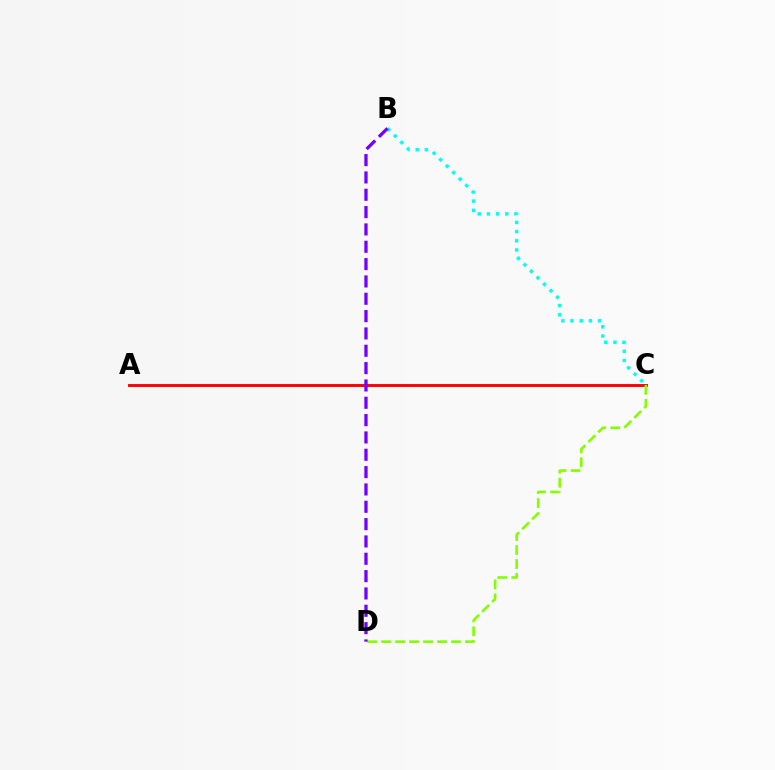{('B', 'C'): [{'color': '#00fff6', 'line_style': 'dotted', 'thickness': 2.5}], ('A', 'C'): [{'color': '#ff0000', 'line_style': 'solid', 'thickness': 2.09}], ('C', 'D'): [{'color': '#84ff00', 'line_style': 'dashed', 'thickness': 1.9}], ('B', 'D'): [{'color': '#7200ff', 'line_style': 'dashed', 'thickness': 2.35}]}